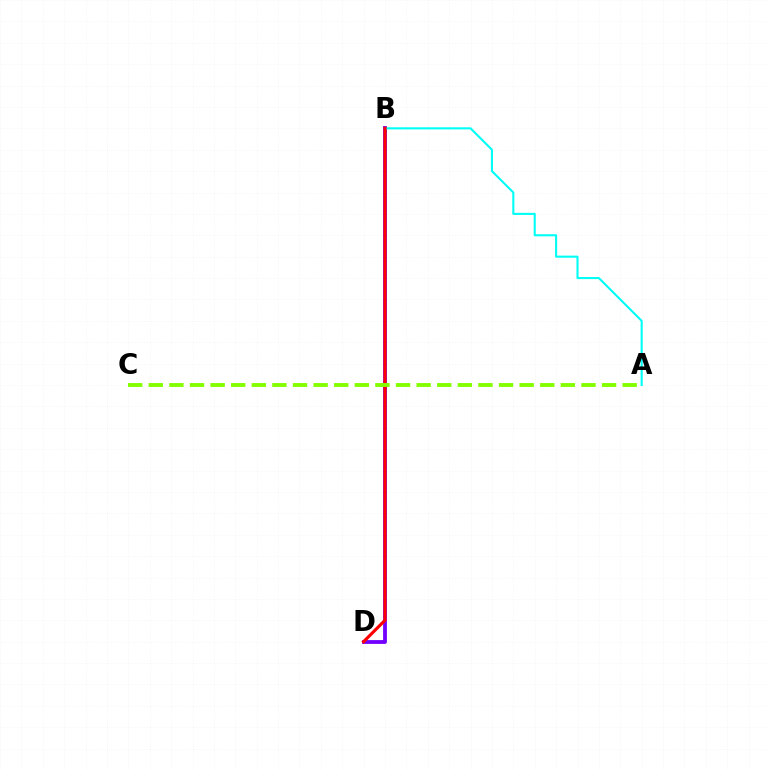{('B', 'D'): [{'color': '#7200ff', 'line_style': 'solid', 'thickness': 2.75}, {'color': '#ff0000', 'line_style': 'solid', 'thickness': 2.26}], ('A', 'B'): [{'color': '#00fff6', 'line_style': 'solid', 'thickness': 1.51}], ('A', 'C'): [{'color': '#84ff00', 'line_style': 'dashed', 'thickness': 2.8}]}